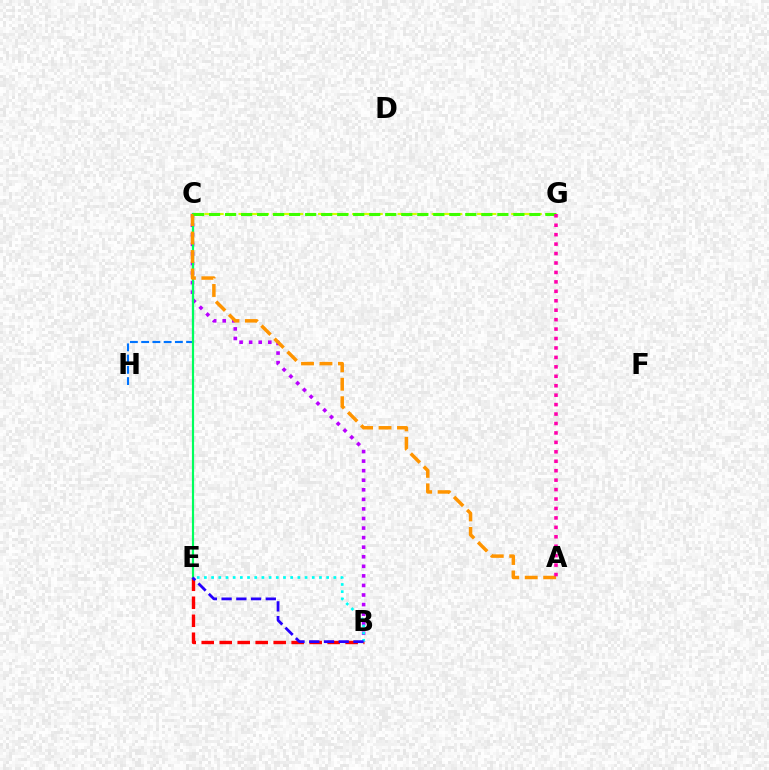{('B', 'E'): [{'color': '#ff0000', 'line_style': 'dashed', 'thickness': 2.44}, {'color': '#00fff6', 'line_style': 'dotted', 'thickness': 1.95}, {'color': '#2500ff', 'line_style': 'dashed', 'thickness': 2.0}], ('C', 'H'): [{'color': '#0074ff', 'line_style': 'dashed', 'thickness': 1.53}], ('B', 'C'): [{'color': '#b900ff', 'line_style': 'dotted', 'thickness': 2.6}], ('C', 'G'): [{'color': '#d1ff00', 'line_style': 'dashed', 'thickness': 1.54}, {'color': '#3dff00', 'line_style': 'dashed', 'thickness': 2.18}], ('C', 'E'): [{'color': '#00ff5c', 'line_style': 'solid', 'thickness': 1.57}], ('A', 'C'): [{'color': '#ff9400', 'line_style': 'dashed', 'thickness': 2.51}], ('A', 'G'): [{'color': '#ff00ac', 'line_style': 'dotted', 'thickness': 2.57}]}